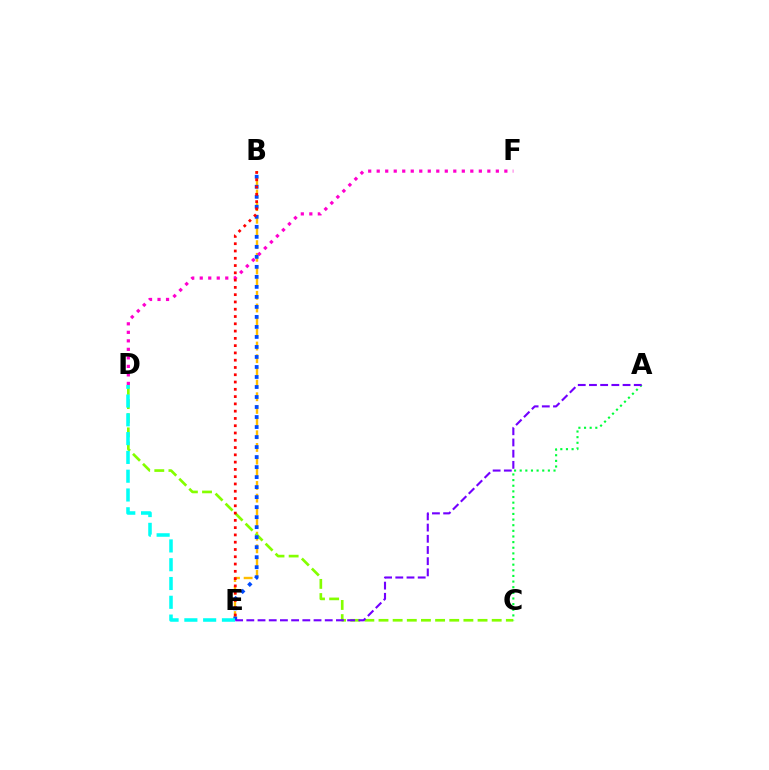{('B', 'E'): [{'color': '#ffbd00', 'line_style': 'dashed', 'thickness': 1.72}, {'color': '#004bff', 'line_style': 'dotted', 'thickness': 2.72}, {'color': '#ff0000', 'line_style': 'dotted', 'thickness': 1.98}], ('C', 'D'): [{'color': '#84ff00', 'line_style': 'dashed', 'thickness': 1.92}], ('D', 'F'): [{'color': '#ff00cf', 'line_style': 'dotted', 'thickness': 2.31}], ('A', 'C'): [{'color': '#00ff39', 'line_style': 'dotted', 'thickness': 1.53}], ('D', 'E'): [{'color': '#00fff6', 'line_style': 'dashed', 'thickness': 2.55}], ('A', 'E'): [{'color': '#7200ff', 'line_style': 'dashed', 'thickness': 1.52}]}